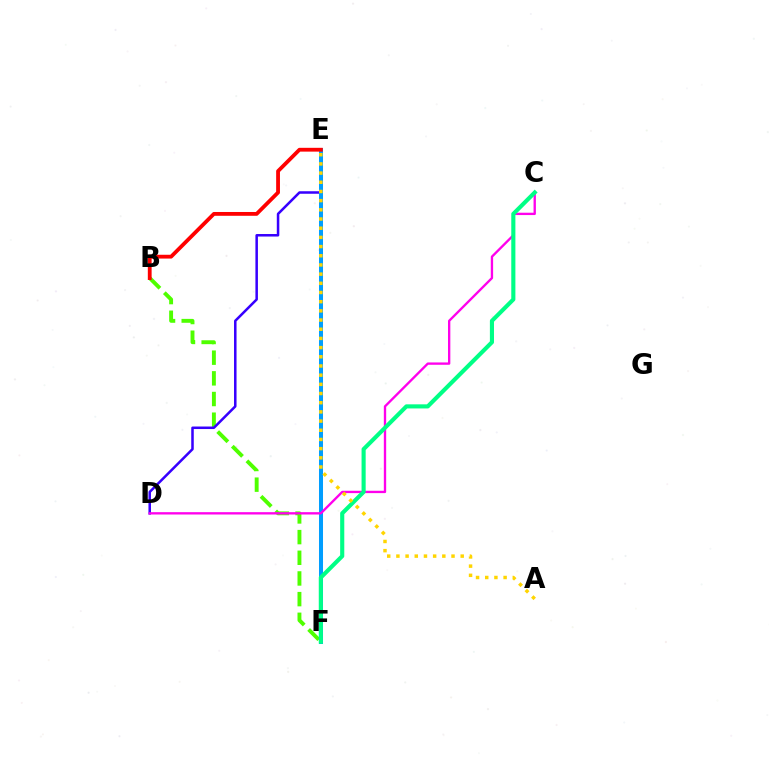{('B', 'F'): [{'color': '#4fff00', 'line_style': 'dashed', 'thickness': 2.81}], ('D', 'E'): [{'color': '#3700ff', 'line_style': 'solid', 'thickness': 1.82}], ('E', 'F'): [{'color': '#009eff', 'line_style': 'solid', 'thickness': 2.89}], ('B', 'E'): [{'color': '#ff0000', 'line_style': 'solid', 'thickness': 2.74}], ('C', 'D'): [{'color': '#ff00ed', 'line_style': 'solid', 'thickness': 1.69}], ('C', 'F'): [{'color': '#00ff86', 'line_style': 'solid', 'thickness': 2.96}], ('A', 'E'): [{'color': '#ffd500', 'line_style': 'dotted', 'thickness': 2.5}]}